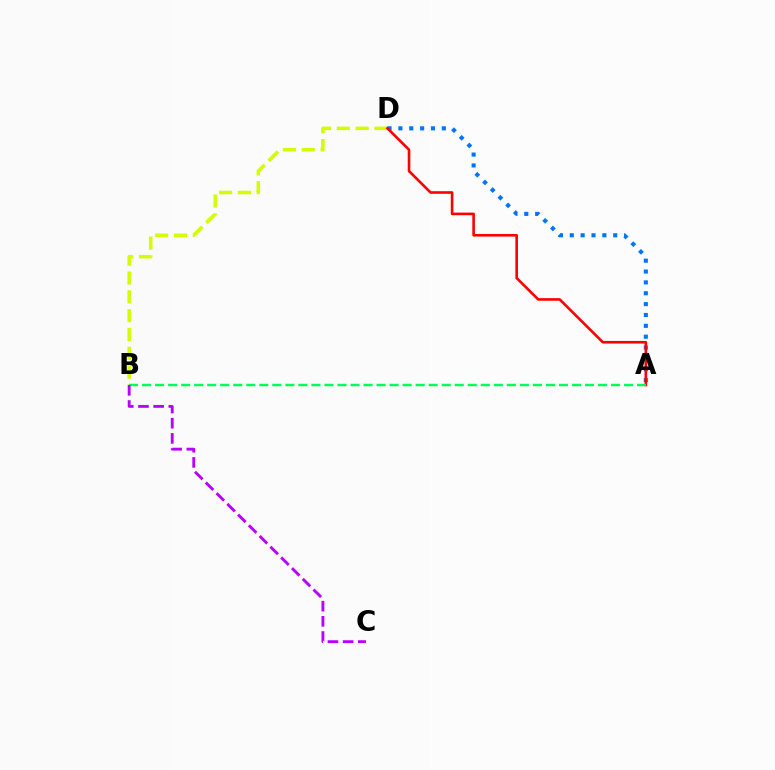{('A', 'D'): [{'color': '#0074ff', 'line_style': 'dotted', 'thickness': 2.95}, {'color': '#ff0000', 'line_style': 'solid', 'thickness': 1.88}], ('B', 'D'): [{'color': '#d1ff00', 'line_style': 'dashed', 'thickness': 2.56}], ('A', 'B'): [{'color': '#00ff5c', 'line_style': 'dashed', 'thickness': 1.77}], ('B', 'C'): [{'color': '#b900ff', 'line_style': 'dashed', 'thickness': 2.06}]}